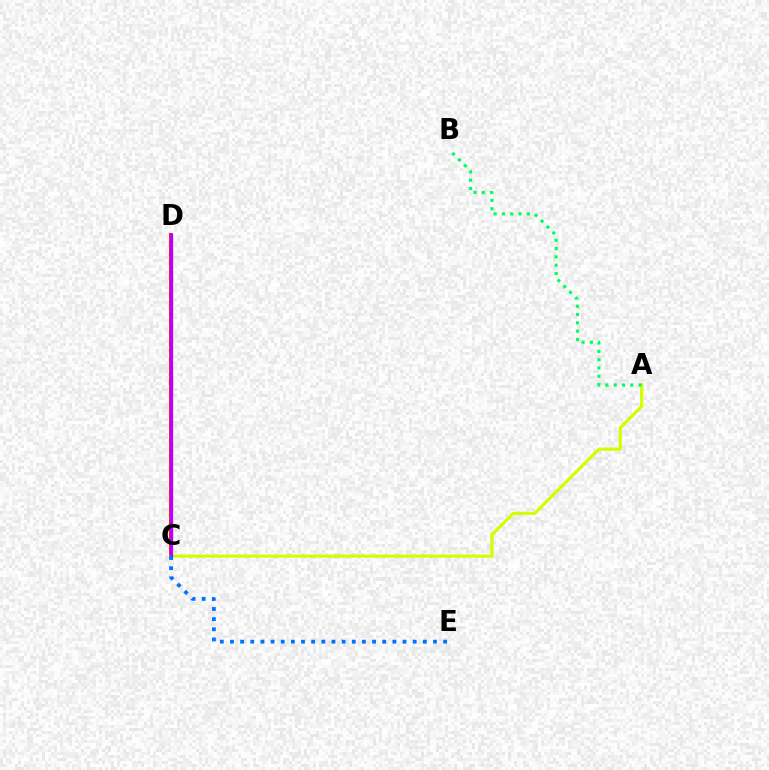{('C', 'D'): [{'color': '#ff0000', 'line_style': 'solid', 'thickness': 2.68}, {'color': '#b900ff', 'line_style': 'solid', 'thickness': 2.36}], ('A', 'C'): [{'color': '#d1ff00', 'line_style': 'solid', 'thickness': 2.27}], ('A', 'B'): [{'color': '#00ff5c', 'line_style': 'dotted', 'thickness': 2.26}], ('C', 'E'): [{'color': '#0074ff', 'line_style': 'dotted', 'thickness': 2.76}]}